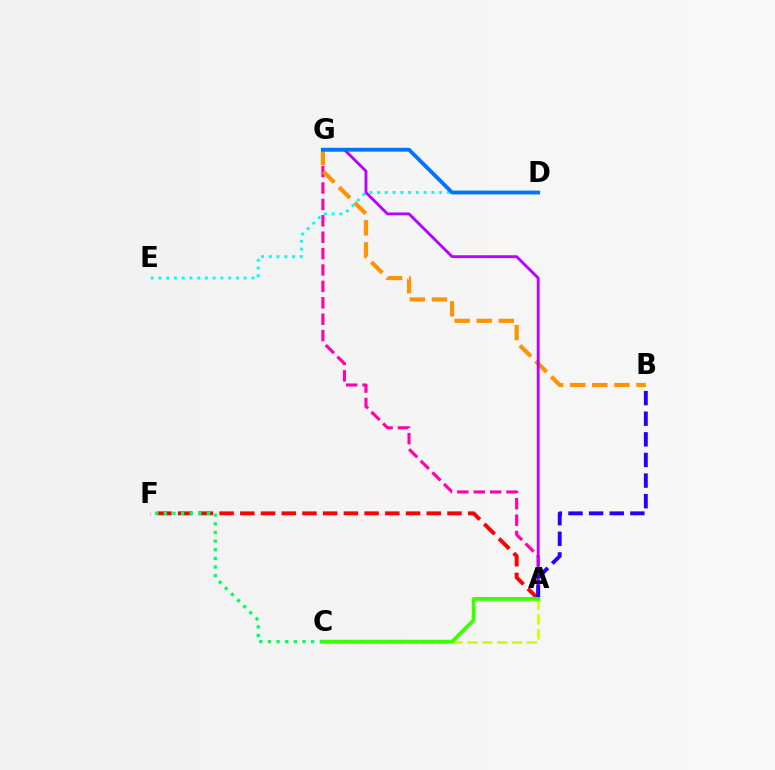{('A', 'F'): [{'color': '#ff0000', 'line_style': 'dashed', 'thickness': 2.81}], ('A', 'G'): [{'color': '#ff00ac', 'line_style': 'dashed', 'thickness': 2.23}, {'color': '#b900ff', 'line_style': 'solid', 'thickness': 2.05}], ('B', 'G'): [{'color': '#ff9400', 'line_style': 'dashed', 'thickness': 3.0}], ('C', 'F'): [{'color': '#00ff5c', 'line_style': 'dotted', 'thickness': 2.35}], ('A', 'B'): [{'color': '#2500ff', 'line_style': 'dashed', 'thickness': 2.8}], ('A', 'C'): [{'color': '#d1ff00', 'line_style': 'dashed', 'thickness': 2.01}, {'color': '#3dff00', 'line_style': 'solid', 'thickness': 2.73}], ('D', 'E'): [{'color': '#00fff6', 'line_style': 'dotted', 'thickness': 2.11}], ('D', 'G'): [{'color': '#0074ff', 'line_style': 'solid', 'thickness': 2.78}]}